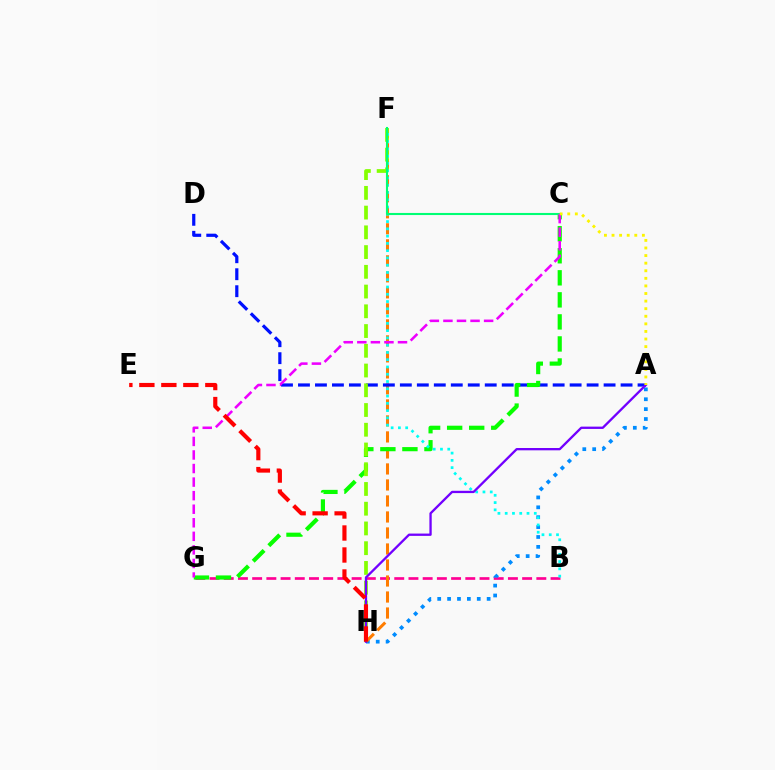{('B', 'G'): [{'color': '#ff0094', 'line_style': 'dashed', 'thickness': 1.93}], ('A', 'H'): [{'color': '#008cff', 'line_style': 'dotted', 'thickness': 2.69}, {'color': '#7200ff', 'line_style': 'solid', 'thickness': 1.66}], ('F', 'H'): [{'color': '#ff7c00', 'line_style': 'dashed', 'thickness': 2.17}, {'color': '#84ff00', 'line_style': 'dashed', 'thickness': 2.68}], ('A', 'D'): [{'color': '#0010ff', 'line_style': 'dashed', 'thickness': 2.31}], ('C', 'G'): [{'color': '#08ff00', 'line_style': 'dashed', 'thickness': 2.99}, {'color': '#ee00ff', 'line_style': 'dashed', 'thickness': 1.84}], ('B', 'F'): [{'color': '#00fff6', 'line_style': 'dotted', 'thickness': 1.98}], ('C', 'F'): [{'color': '#00ff74', 'line_style': 'solid', 'thickness': 1.52}], ('A', 'C'): [{'color': '#fcf500', 'line_style': 'dotted', 'thickness': 2.06}], ('E', 'H'): [{'color': '#ff0000', 'line_style': 'dashed', 'thickness': 2.99}]}